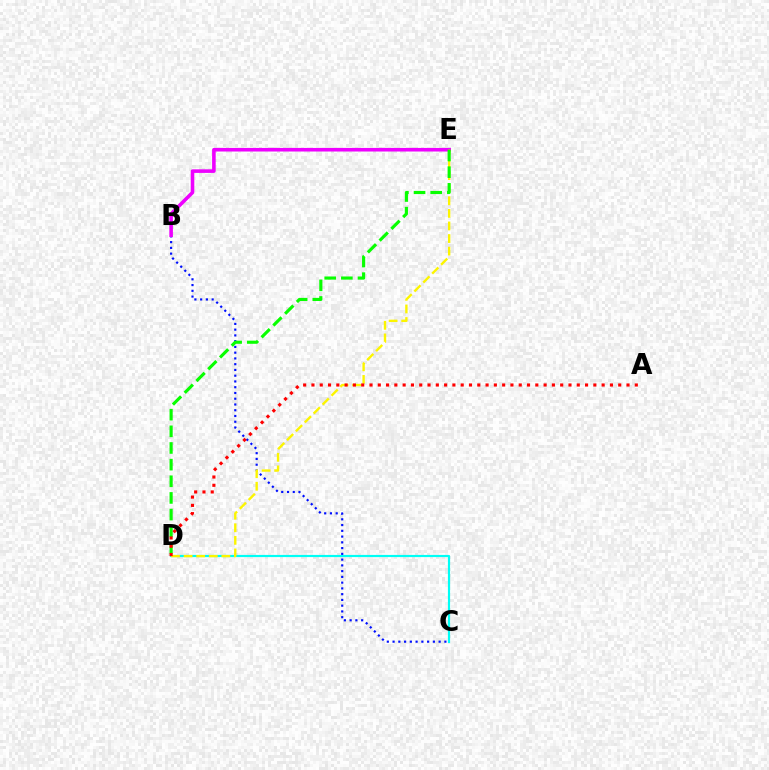{('C', 'D'): [{'color': '#00fff6', 'line_style': 'solid', 'thickness': 1.56}], ('B', 'C'): [{'color': '#0010ff', 'line_style': 'dotted', 'thickness': 1.56}], ('B', 'E'): [{'color': '#ee00ff', 'line_style': 'solid', 'thickness': 2.58}], ('D', 'E'): [{'color': '#fcf500', 'line_style': 'dashed', 'thickness': 1.71}, {'color': '#08ff00', 'line_style': 'dashed', 'thickness': 2.26}], ('A', 'D'): [{'color': '#ff0000', 'line_style': 'dotted', 'thickness': 2.25}]}